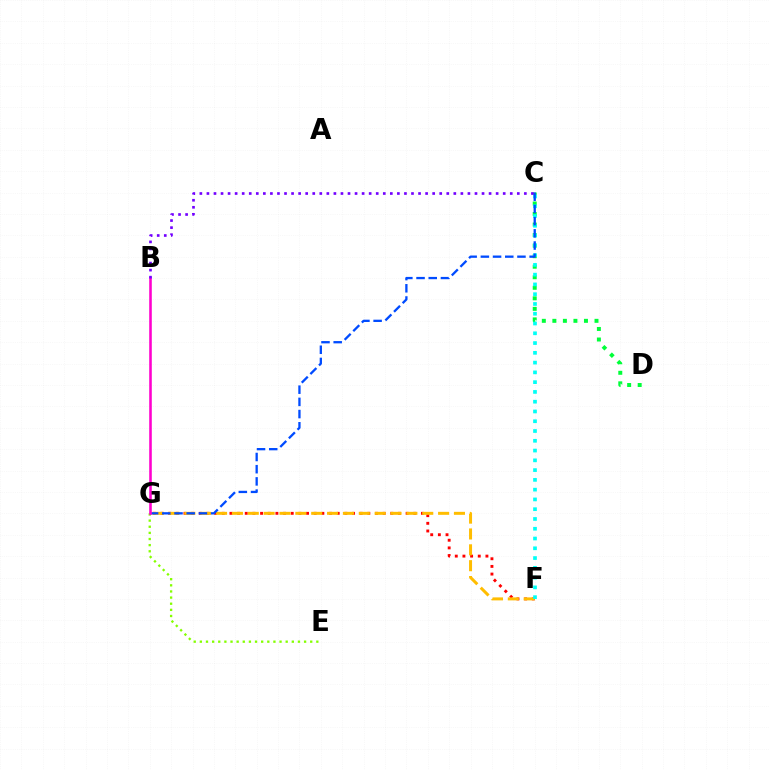{('F', 'G'): [{'color': '#ff0000', 'line_style': 'dotted', 'thickness': 2.08}, {'color': '#ffbd00', 'line_style': 'dashed', 'thickness': 2.15}], ('C', 'D'): [{'color': '#00ff39', 'line_style': 'dotted', 'thickness': 2.86}], ('C', 'F'): [{'color': '#00fff6', 'line_style': 'dotted', 'thickness': 2.66}], ('E', 'G'): [{'color': '#84ff00', 'line_style': 'dotted', 'thickness': 1.67}], ('C', 'G'): [{'color': '#004bff', 'line_style': 'dashed', 'thickness': 1.66}], ('B', 'G'): [{'color': '#ff00cf', 'line_style': 'solid', 'thickness': 1.85}], ('B', 'C'): [{'color': '#7200ff', 'line_style': 'dotted', 'thickness': 1.92}]}